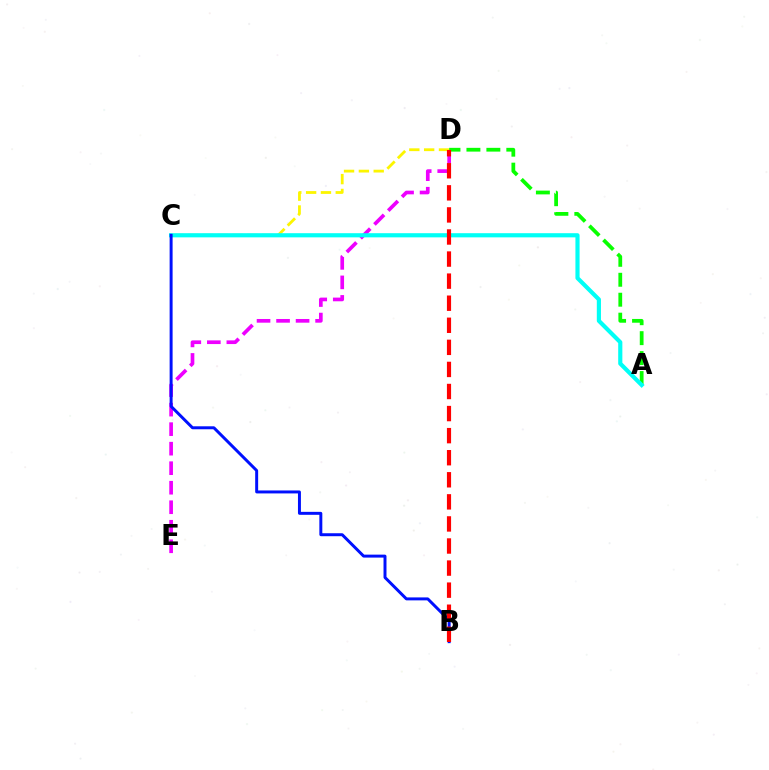{('D', 'E'): [{'color': '#ee00ff', 'line_style': 'dashed', 'thickness': 2.65}], ('C', 'D'): [{'color': '#fcf500', 'line_style': 'dashed', 'thickness': 2.01}], ('A', 'D'): [{'color': '#08ff00', 'line_style': 'dashed', 'thickness': 2.71}], ('A', 'C'): [{'color': '#00fff6', 'line_style': 'solid', 'thickness': 2.99}], ('B', 'C'): [{'color': '#0010ff', 'line_style': 'solid', 'thickness': 2.14}], ('B', 'D'): [{'color': '#ff0000', 'line_style': 'dashed', 'thickness': 3.0}]}